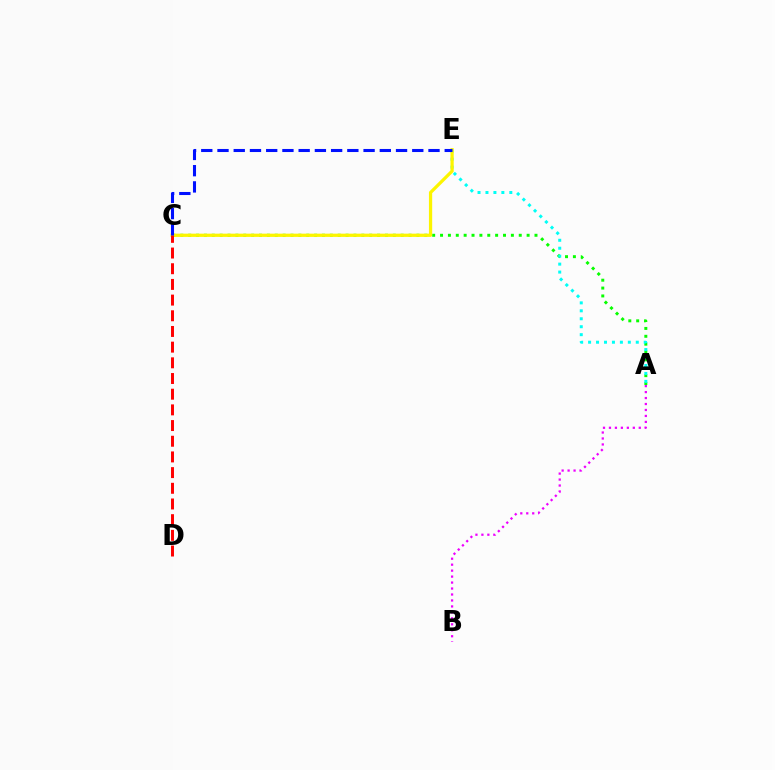{('A', 'C'): [{'color': '#08ff00', 'line_style': 'dotted', 'thickness': 2.14}], ('A', 'E'): [{'color': '#00fff6', 'line_style': 'dotted', 'thickness': 2.16}], ('C', 'E'): [{'color': '#fcf500', 'line_style': 'solid', 'thickness': 2.34}, {'color': '#0010ff', 'line_style': 'dashed', 'thickness': 2.2}], ('C', 'D'): [{'color': '#ff0000', 'line_style': 'dashed', 'thickness': 2.13}], ('A', 'B'): [{'color': '#ee00ff', 'line_style': 'dotted', 'thickness': 1.62}]}